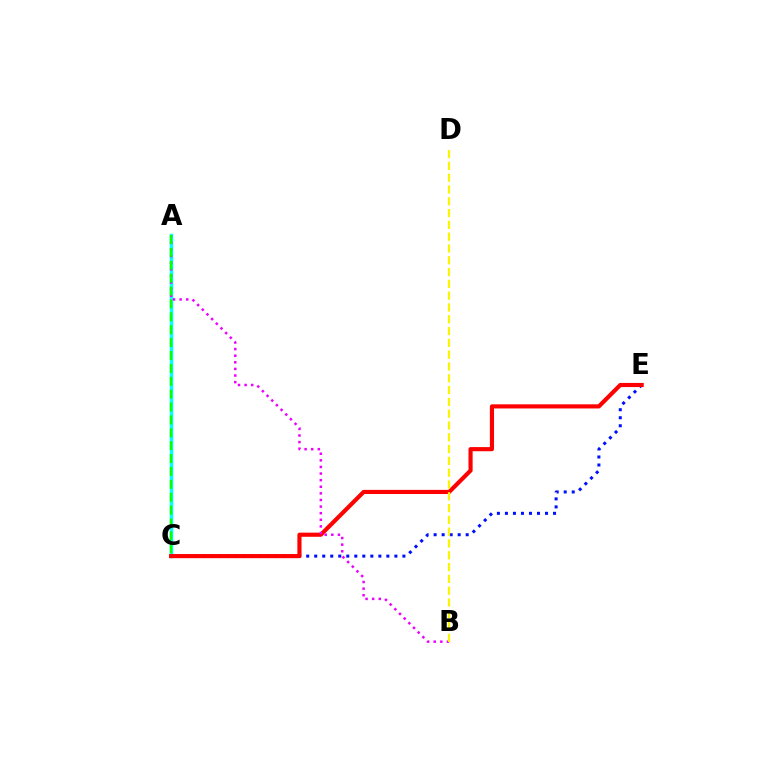{('A', 'C'): [{'color': '#00fff6', 'line_style': 'solid', 'thickness': 2.51}, {'color': '#08ff00', 'line_style': 'dashed', 'thickness': 1.75}], ('C', 'E'): [{'color': '#0010ff', 'line_style': 'dotted', 'thickness': 2.18}, {'color': '#ff0000', 'line_style': 'solid', 'thickness': 2.98}], ('A', 'B'): [{'color': '#ee00ff', 'line_style': 'dotted', 'thickness': 1.79}], ('B', 'D'): [{'color': '#fcf500', 'line_style': 'dashed', 'thickness': 1.6}]}